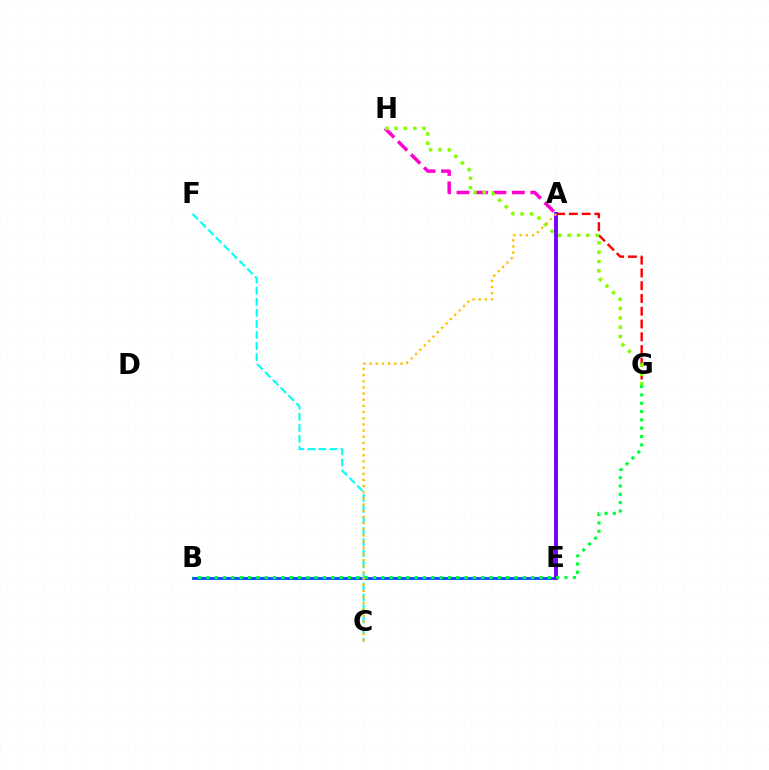{('B', 'E'): [{'color': '#004bff', 'line_style': 'solid', 'thickness': 2.01}], ('A', 'G'): [{'color': '#ff0000', 'line_style': 'dashed', 'thickness': 1.73}], ('A', 'H'): [{'color': '#ff00cf', 'line_style': 'dashed', 'thickness': 2.51}], ('G', 'H'): [{'color': '#84ff00', 'line_style': 'dotted', 'thickness': 2.53}], ('C', 'F'): [{'color': '#00fff6', 'line_style': 'dashed', 'thickness': 1.5}], ('A', 'E'): [{'color': '#7200ff', 'line_style': 'solid', 'thickness': 2.81}], ('B', 'G'): [{'color': '#00ff39', 'line_style': 'dotted', 'thickness': 2.26}], ('A', 'C'): [{'color': '#ffbd00', 'line_style': 'dotted', 'thickness': 1.68}]}